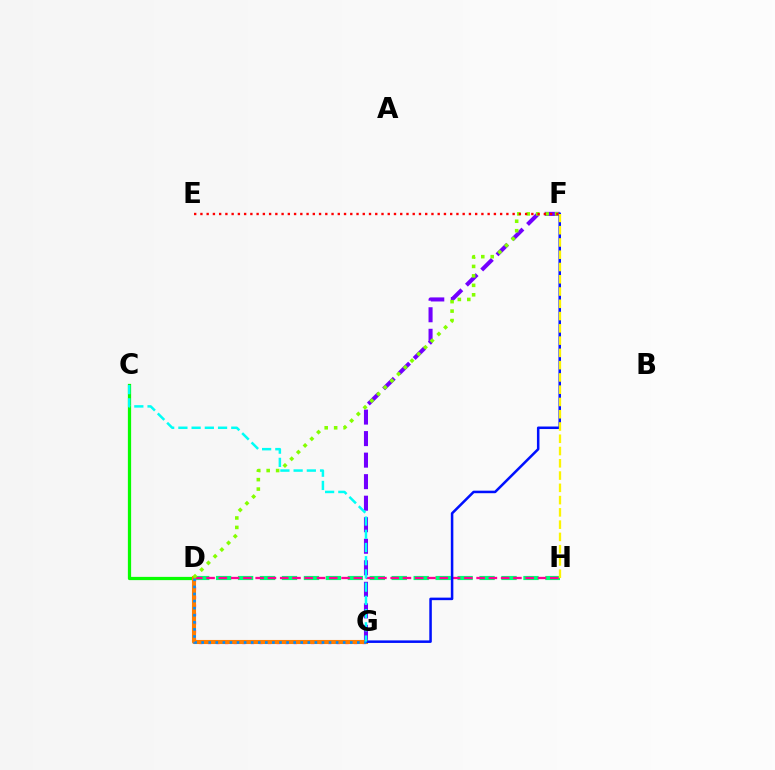{('C', 'D'): [{'color': '#08ff00', 'line_style': 'solid', 'thickness': 2.34}], ('D', 'G'): [{'color': '#ee00ff', 'line_style': 'dotted', 'thickness': 2.33}, {'color': '#ff7c00', 'line_style': 'solid', 'thickness': 2.95}, {'color': '#008cff', 'line_style': 'dotted', 'thickness': 1.92}], ('D', 'H'): [{'color': '#00ff74', 'line_style': 'dashed', 'thickness': 2.98}, {'color': '#ff0094', 'line_style': 'dashed', 'thickness': 1.67}], ('F', 'G'): [{'color': '#7200ff', 'line_style': 'dashed', 'thickness': 2.92}, {'color': '#0010ff', 'line_style': 'solid', 'thickness': 1.82}], ('D', 'F'): [{'color': '#84ff00', 'line_style': 'dotted', 'thickness': 2.57}], ('E', 'F'): [{'color': '#ff0000', 'line_style': 'dotted', 'thickness': 1.7}], ('F', 'H'): [{'color': '#fcf500', 'line_style': 'dashed', 'thickness': 1.67}], ('C', 'G'): [{'color': '#00fff6', 'line_style': 'dashed', 'thickness': 1.8}]}